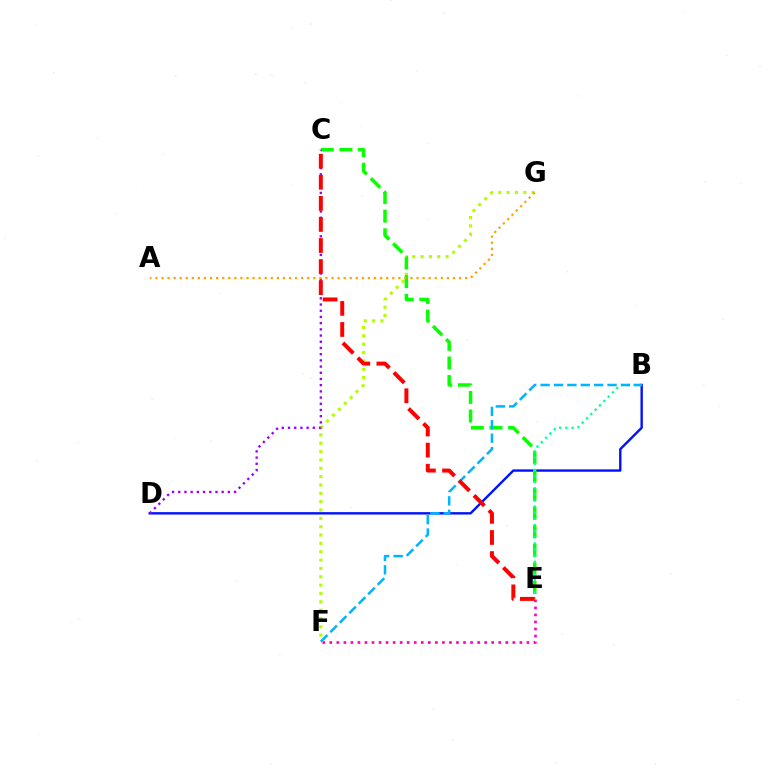{('B', 'D'): [{'color': '#0010ff', 'line_style': 'solid', 'thickness': 1.71}], ('E', 'F'): [{'color': '#ff00bd', 'line_style': 'dotted', 'thickness': 1.91}], ('F', 'G'): [{'color': '#b3ff00', 'line_style': 'dotted', 'thickness': 2.27}], ('C', 'E'): [{'color': '#08ff00', 'line_style': 'dashed', 'thickness': 2.53}, {'color': '#ff0000', 'line_style': 'dashed', 'thickness': 2.86}], ('C', 'D'): [{'color': '#9b00ff', 'line_style': 'dotted', 'thickness': 1.69}], ('A', 'G'): [{'color': '#ffa500', 'line_style': 'dotted', 'thickness': 1.65}], ('B', 'E'): [{'color': '#00ff9d', 'line_style': 'dotted', 'thickness': 1.66}], ('B', 'F'): [{'color': '#00b5ff', 'line_style': 'dashed', 'thickness': 1.82}]}